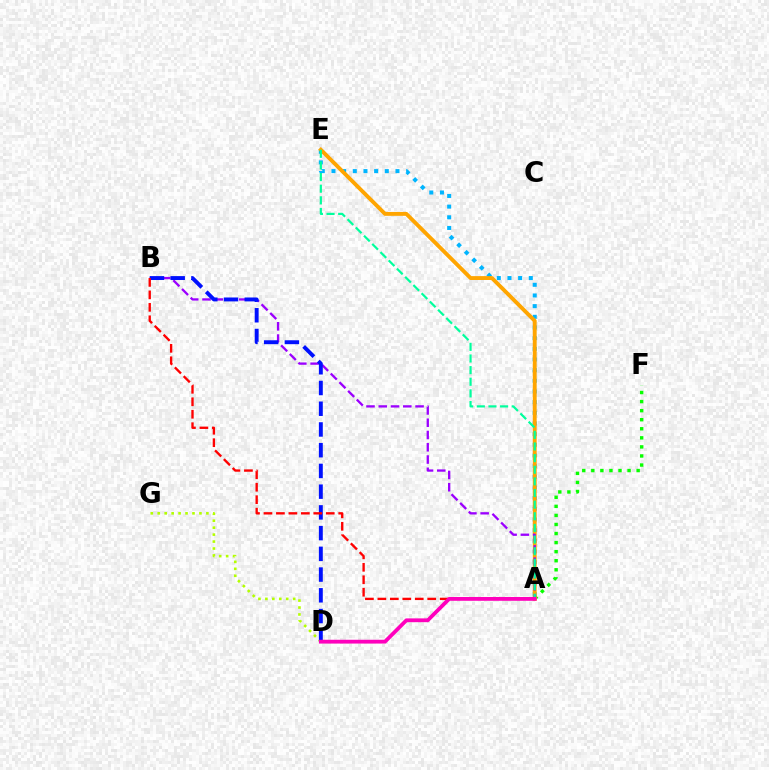{('A', 'E'): [{'color': '#00b5ff', 'line_style': 'dotted', 'thickness': 2.9}, {'color': '#ffa500', 'line_style': 'solid', 'thickness': 2.8}, {'color': '#00ff9d', 'line_style': 'dashed', 'thickness': 1.58}], ('A', 'F'): [{'color': '#08ff00', 'line_style': 'dotted', 'thickness': 2.46}], ('A', 'B'): [{'color': '#9b00ff', 'line_style': 'dashed', 'thickness': 1.67}, {'color': '#ff0000', 'line_style': 'dashed', 'thickness': 1.69}], ('D', 'G'): [{'color': '#b3ff00', 'line_style': 'dotted', 'thickness': 1.89}], ('B', 'D'): [{'color': '#0010ff', 'line_style': 'dashed', 'thickness': 2.82}], ('A', 'D'): [{'color': '#ff00bd', 'line_style': 'solid', 'thickness': 2.73}]}